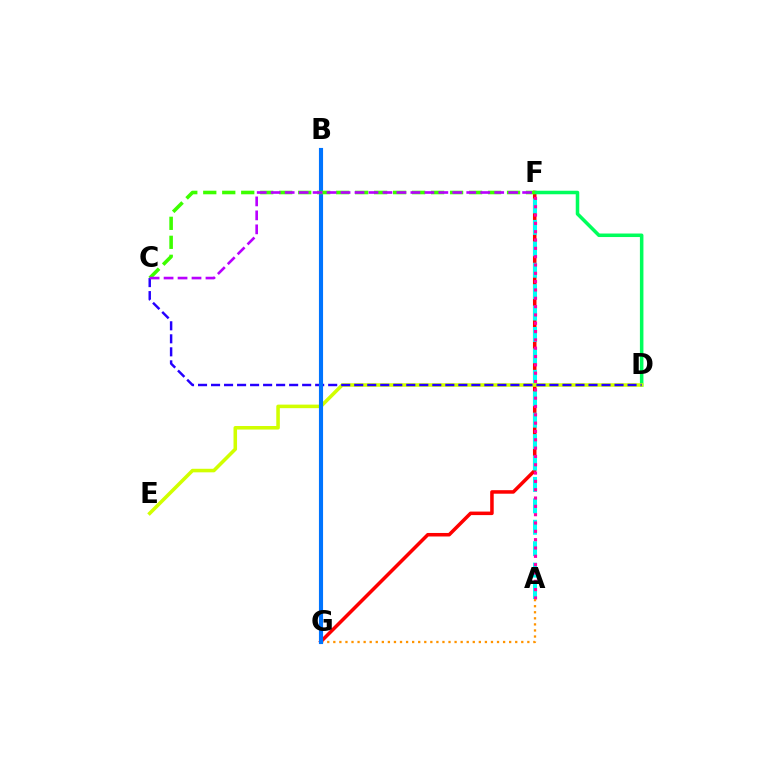{('F', 'G'): [{'color': '#ff0000', 'line_style': 'solid', 'thickness': 2.54}], ('A', 'F'): [{'color': '#00fff6', 'line_style': 'dashed', 'thickness': 2.91}, {'color': '#ff00ac', 'line_style': 'dotted', 'thickness': 2.26}], ('D', 'F'): [{'color': '#00ff5c', 'line_style': 'solid', 'thickness': 2.54}], ('D', 'E'): [{'color': '#d1ff00', 'line_style': 'solid', 'thickness': 2.56}], ('A', 'G'): [{'color': '#ff9400', 'line_style': 'dotted', 'thickness': 1.65}], ('C', 'D'): [{'color': '#2500ff', 'line_style': 'dashed', 'thickness': 1.77}], ('B', 'G'): [{'color': '#0074ff', 'line_style': 'solid', 'thickness': 2.97}], ('C', 'F'): [{'color': '#3dff00', 'line_style': 'dashed', 'thickness': 2.58}, {'color': '#b900ff', 'line_style': 'dashed', 'thickness': 1.9}]}